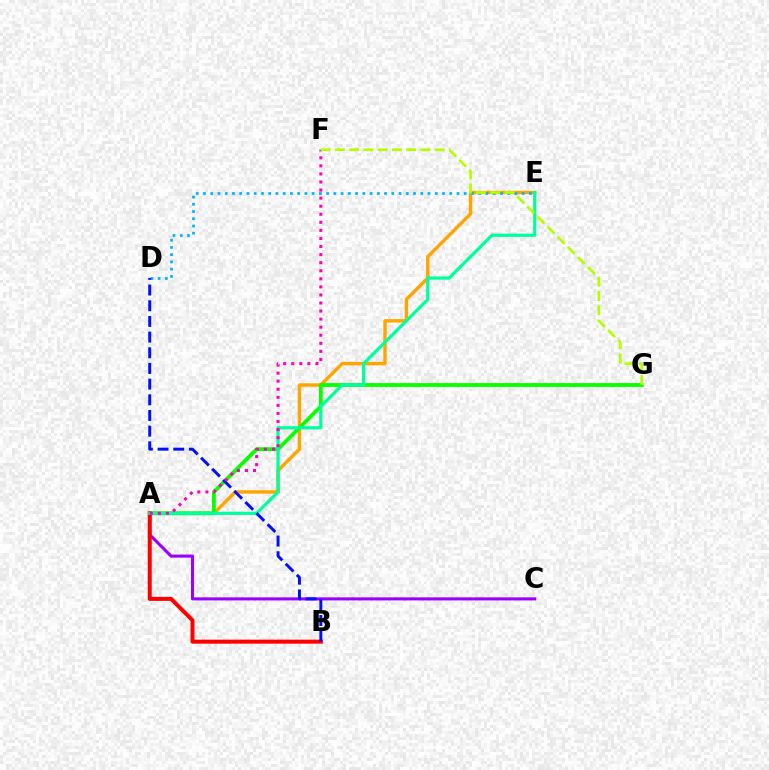{('A', 'E'): [{'color': '#ffa500', 'line_style': 'solid', 'thickness': 2.46}, {'color': '#00ff9d', 'line_style': 'solid', 'thickness': 2.32}], ('A', 'G'): [{'color': '#08ff00', 'line_style': 'solid', 'thickness': 2.74}], ('A', 'C'): [{'color': '#9b00ff', 'line_style': 'solid', 'thickness': 2.21}], ('D', 'E'): [{'color': '#00b5ff', 'line_style': 'dotted', 'thickness': 1.97}], ('A', 'B'): [{'color': '#ff0000', 'line_style': 'solid', 'thickness': 2.89}], ('B', 'D'): [{'color': '#0010ff', 'line_style': 'dashed', 'thickness': 2.13}], ('A', 'F'): [{'color': '#ff00bd', 'line_style': 'dotted', 'thickness': 2.19}], ('F', 'G'): [{'color': '#b3ff00', 'line_style': 'dashed', 'thickness': 1.94}]}